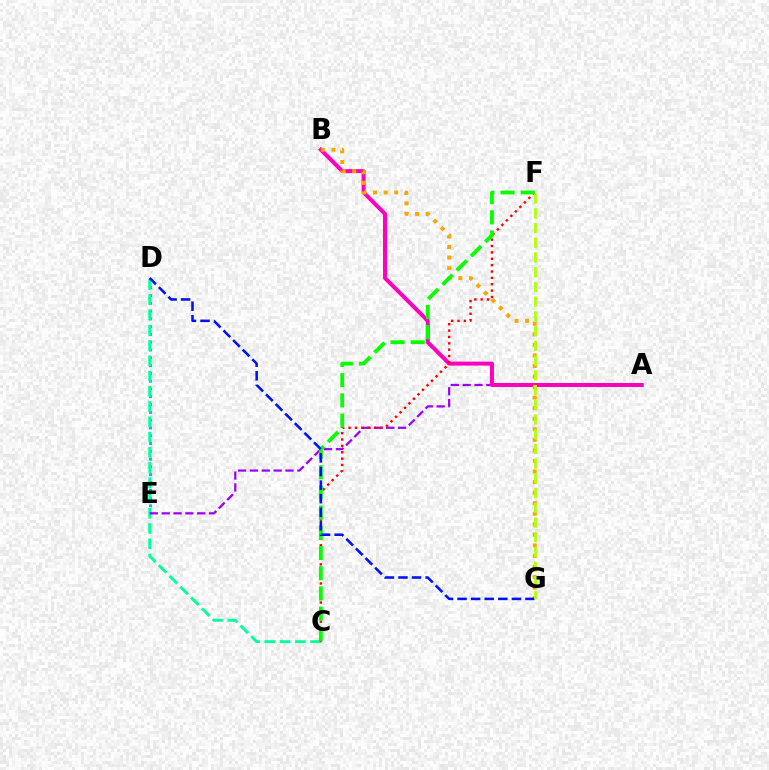{('D', 'E'): [{'color': '#00b5ff', 'line_style': 'dotted', 'thickness': 2.12}], ('C', 'D'): [{'color': '#00ff9d', 'line_style': 'dashed', 'thickness': 2.07}], ('A', 'E'): [{'color': '#9b00ff', 'line_style': 'dashed', 'thickness': 1.61}], ('A', 'B'): [{'color': '#ff00bd', 'line_style': 'solid', 'thickness': 2.88}], ('C', 'F'): [{'color': '#ff0000', 'line_style': 'dotted', 'thickness': 1.73}, {'color': '#08ff00', 'line_style': 'dashed', 'thickness': 2.74}], ('B', 'G'): [{'color': '#ffa500', 'line_style': 'dotted', 'thickness': 2.87}], ('D', 'G'): [{'color': '#0010ff', 'line_style': 'dashed', 'thickness': 1.85}], ('F', 'G'): [{'color': '#b3ff00', 'line_style': 'dashed', 'thickness': 2.0}]}